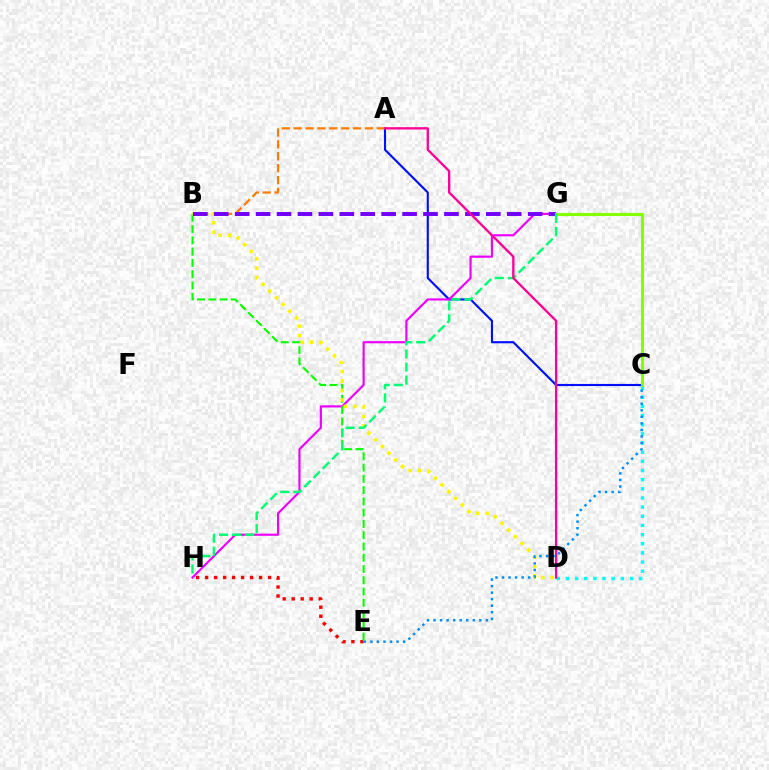{('A', 'C'): [{'color': '#0010ff', 'line_style': 'solid', 'thickness': 1.54}], ('E', 'H'): [{'color': '#ff0000', 'line_style': 'dotted', 'thickness': 2.44}], ('A', 'B'): [{'color': '#ff7c00', 'line_style': 'dashed', 'thickness': 1.62}], ('G', 'H'): [{'color': '#ee00ff', 'line_style': 'solid', 'thickness': 1.56}, {'color': '#00ff74', 'line_style': 'dashed', 'thickness': 1.77}], ('C', 'D'): [{'color': '#00fff6', 'line_style': 'dotted', 'thickness': 2.49}], ('B', 'E'): [{'color': '#08ff00', 'line_style': 'dashed', 'thickness': 1.53}], ('B', 'D'): [{'color': '#fcf500', 'line_style': 'dotted', 'thickness': 2.57}], ('B', 'G'): [{'color': '#7200ff', 'line_style': 'dashed', 'thickness': 2.84}], ('C', 'G'): [{'color': '#84ff00', 'line_style': 'solid', 'thickness': 2.22}], ('A', 'D'): [{'color': '#ff0094', 'line_style': 'solid', 'thickness': 1.67}], ('C', 'E'): [{'color': '#008cff', 'line_style': 'dotted', 'thickness': 1.78}]}